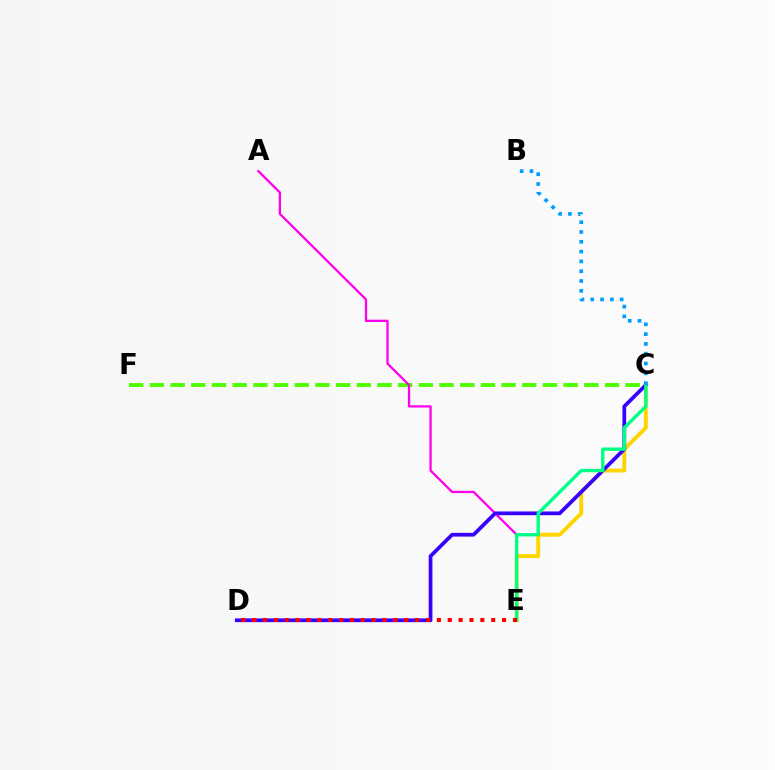{('C', 'F'): [{'color': '#4fff00', 'line_style': 'dashed', 'thickness': 2.81}], ('A', 'E'): [{'color': '#ff00ed', 'line_style': 'solid', 'thickness': 1.64}], ('C', 'E'): [{'color': '#ffd500', 'line_style': 'solid', 'thickness': 2.8}, {'color': '#00ff86', 'line_style': 'solid', 'thickness': 2.43}], ('C', 'D'): [{'color': '#3700ff', 'line_style': 'solid', 'thickness': 2.69}], ('B', 'C'): [{'color': '#009eff', 'line_style': 'dotted', 'thickness': 2.66}], ('D', 'E'): [{'color': '#ff0000', 'line_style': 'dotted', 'thickness': 2.95}]}